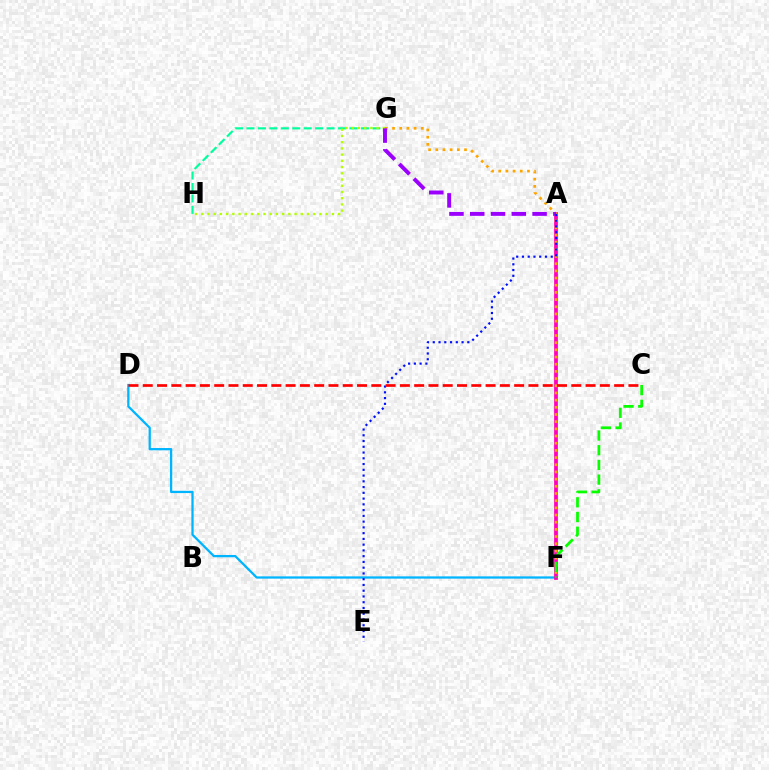{('G', 'H'): [{'color': '#00ff9d', 'line_style': 'dashed', 'thickness': 1.56}, {'color': '#b3ff00', 'line_style': 'dotted', 'thickness': 1.69}], ('D', 'F'): [{'color': '#00b5ff', 'line_style': 'solid', 'thickness': 1.63}], ('A', 'F'): [{'color': '#ff00bd', 'line_style': 'solid', 'thickness': 2.69}], ('F', 'G'): [{'color': '#ffa500', 'line_style': 'dotted', 'thickness': 1.95}], ('A', 'G'): [{'color': '#9b00ff', 'line_style': 'dashed', 'thickness': 2.82}], ('C', 'F'): [{'color': '#08ff00', 'line_style': 'dashed', 'thickness': 2.0}], ('A', 'E'): [{'color': '#0010ff', 'line_style': 'dotted', 'thickness': 1.56}], ('C', 'D'): [{'color': '#ff0000', 'line_style': 'dashed', 'thickness': 1.94}]}